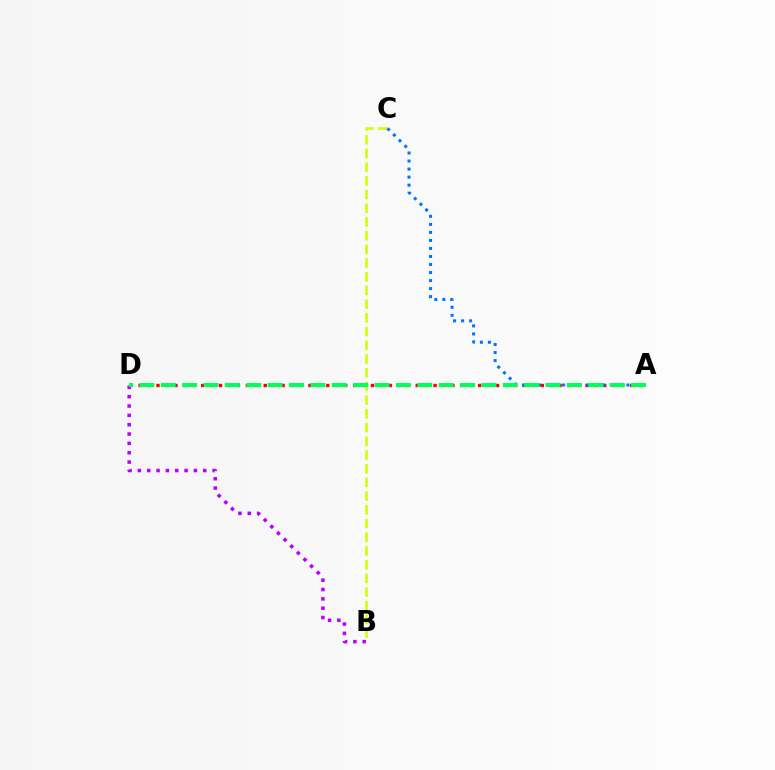{('A', 'D'): [{'color': '#ff0000', 'line_style': 'dotted', 'thickness': 2.43}, {'color': '#00ff5c', 'line_style': 'dashed', 'thickness': 2.9}], ('B', 'D'): [{'color': '#b900ff', 'line_style': 'dotted', 'thickness': 2.54}], ('B', 'C'): [{'color': '#d1ff00', 'line_style': 'dashed', 'thickness': 1.86}], ('A', 'C'): [{'color': '#0074ff', 'line_style': 'dotted', 'thickness': 2.18}]}